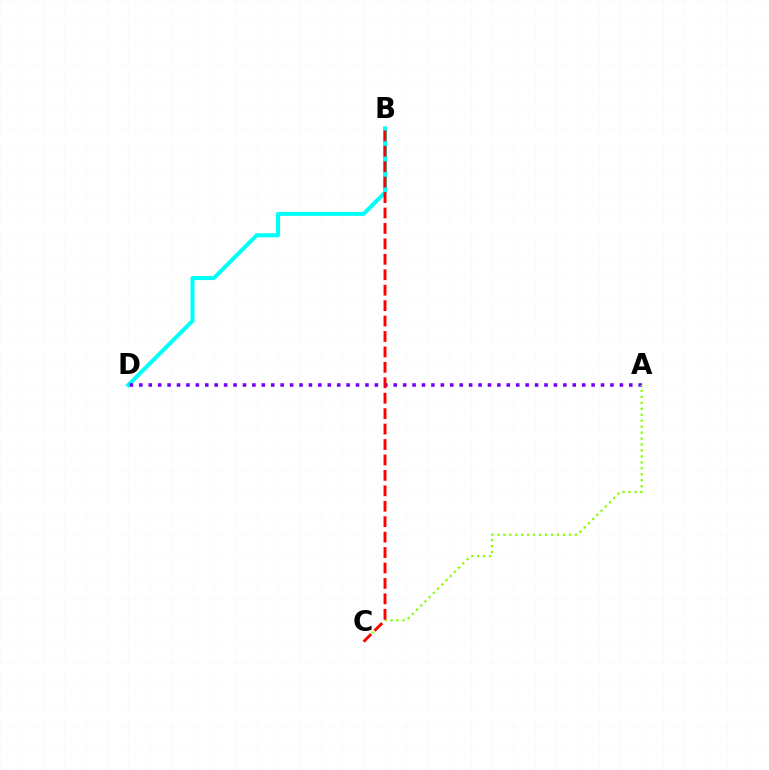{('B', 'D'): [{'color': '#00fff6', 'line_style': 'solid', 'thickness': 2.91}], ('A', 'D'): [{'color': '#7200ff', 'line_style': 'dotted', 'thickness': 2.56}], ('A', 'C'): [{'color': '#84ff00', 'line_style': 'dotted', 'thickness': 1.62}], ('B', 'C'): [{'color': '#ff0000', 'line_style': 'dashed', 'thickness': 2.1}]}